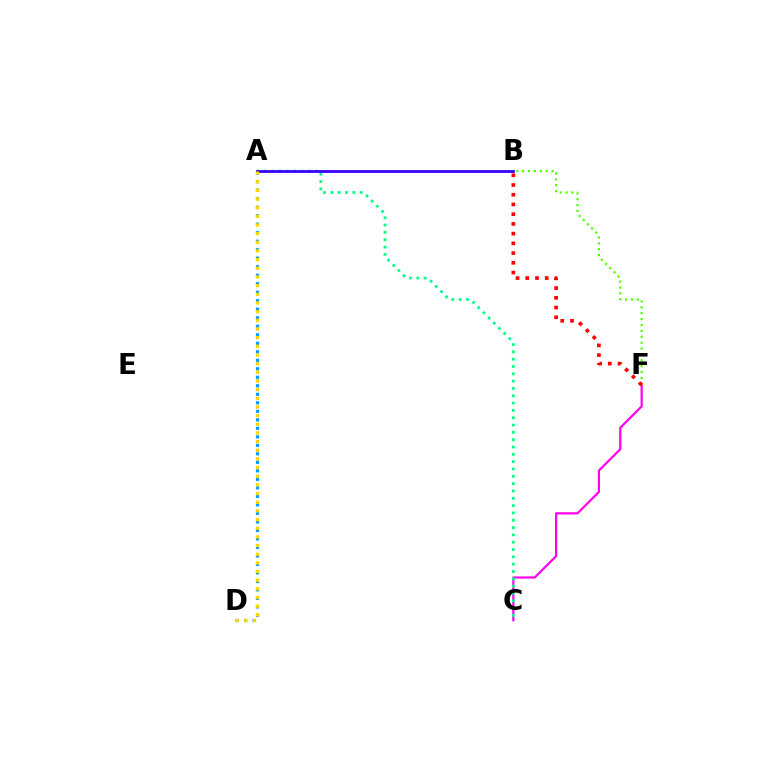{('A', 'D'): [{'color': '#009eff', 'line_style': 'dotted', 'thickness': 2.31}, {'color': '#ffd500', 'line_style': 'dotted', 'thickness': 2.35}], ('C', 'F'): [{'color': '#ff00ed', 'line_style': 'solid', 'thickness': 1.58}], ('B', 'F'): [{'color': '#4fff00', 'line_style': 'dotted', 'thickness': 1.6}, {'color': '#ff0000', 'line_style': 'dotted', 'thickness': 2.64}], ('A', 'C'): [{'color': '#00ff86', 'line_style': 'dotted', 'thickness': 1.99}], ('A', 'B'): [{'color': '#3700ff', 'line_style': 'solid', 'thickness': 2.01}]}